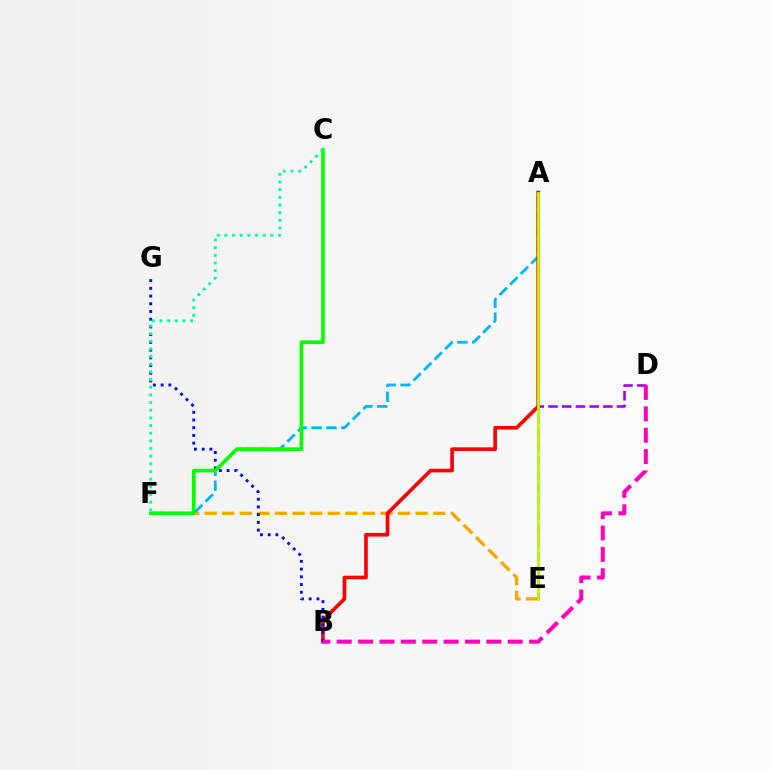{('E', 'F'): [{'color': '#ffa500', 'line_style': 'dashed', 'thickness': 2.39}], ('A', 'F'): [{'color': '#00b5ff', 'line_style': 'dashed', 'thickness': 2.02}], ('A', 'B'): [{'color': '#ff0000', 'line_style': 'solid', 'thickness': 2.63}], ('D', 'E'): [{'color': '#9b00ff', 'line_style': 'dashed', 'thickness': 1.86}], ('A', 'E'): [{'color': '#b3ff00', 'line_style': 'solid', 'thickness': 1.99}], ('B', 'G'): [{'color': '#0010ff', 'line_style': 'dotted', 'thickness': 2.1}], ('C', 'F'): [{'color': '#08ff00', 'line_style': 'solid', 'thickness': 2.64}, {'color': '#00ff9d', 'line_style': 'dotted', 'thickness': 2.08}], ('B', 'D'): [{'color': '#ff00bd', 'line_style': 'dashed', 'thickness': 2.9}]}